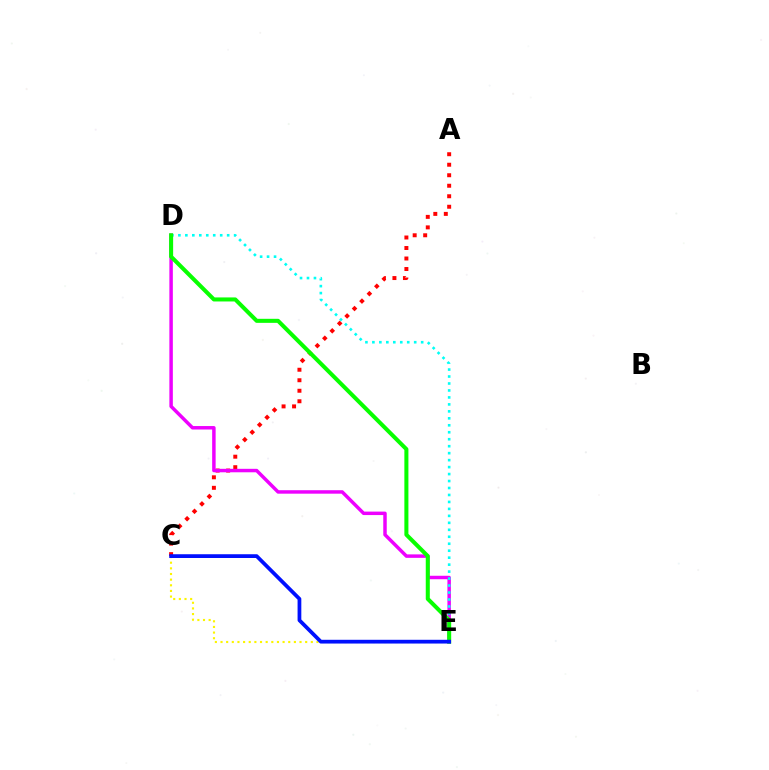{('C', 'E'): [{'color': '#fcf500', 'line_style': 'dotted', 'thickness': 1.53}, {'color': '#0010ff', 'line_style': 'solid', 'thickness': 2.7}], ('A', 'C'): [{'color': '#ff0000', 'line_style': 'dotted', 'thickness': 2.85}], ('D', 'E'): [{'color': '#ee00ff', 'line_style': 'solid', 'thickness': 2.5}, {'color': '#00fff6', 'line_style': 'dotted', 'thickness': 1.89}, {'color': '#08ff00', 'line_style': 'solid', 'thickness': 2.91}]}